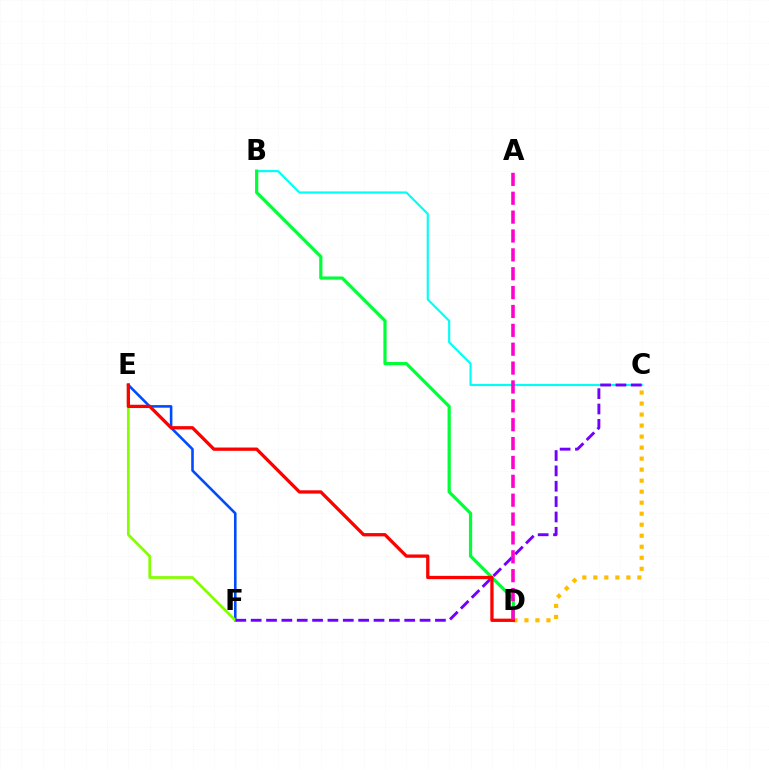{('C', 'D'): [{'color': '#ffbd00', 'line_style': 'dotted', 'thickness': 2.99}], ('B', 'C'): [{'color': '#00fff6', 'line_style': 'solid', 'thickness': 1.55}], ('E', 'F'): [{'color': '#004bff', 'line_style': 'solid', 'thickness': 1.87}, {'color': '#84ff00', 'line_style': 'solid', 'thickness': 1.97}], ('B', 'D'): [{'color': '#00ff39', 'line_style': 'solid', 'thickness': 2.31}], ('C', 'F'): [{'color': '#7200ff', 'line_style': 'dashed', 'thickness': 2.09}], ('D', 'E'): [{'color': '#ff0000', 'line_style': 'solid', 'thickness': 2.36}], ('A', 'D'): [{'color': '#ff00cf', 'line_style': 'dashed', 'thickness': 2.56}]}